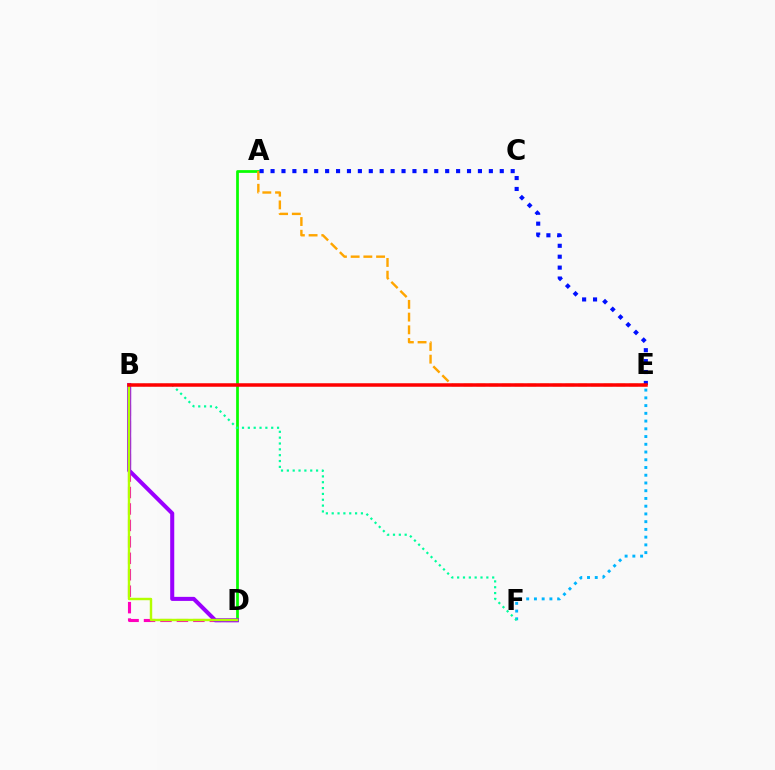{('E', 'F'): [{'color': '#00b5ff', 'line_style': 'dotted', 'thickness': 2.1}], ('B', 'D'): [{'color': '#ff00bd', 'line_style': 'dashed', 'thickness': 2.23}, {'color': '#9b00ff', 'line_style': 'solid', 'thickness': 2.92}, {'color': '#b3ff00', 'line_style': 'solid', 'thickness': 1.75}], ('A', 'D'): [{'color': '#08ff00', 'line_style': 'solid', 'thickness': 1.98}], ('B', 'F'): [{'color': '#00ff9d', 'line_style': 'dotted', 'thickness': 1.59}], ('A', 'E'): [{'color': '#ffa500', 'line_style': 'dashed', 'thickness': 1.73}, {'color': '#0010ff', 'line_style': 'dotted', 'thickness': 2.97}], ('B', 'E'): [{'color': '#ff0000', 'line_style': 'solid', 'thickness': 2.52}]}